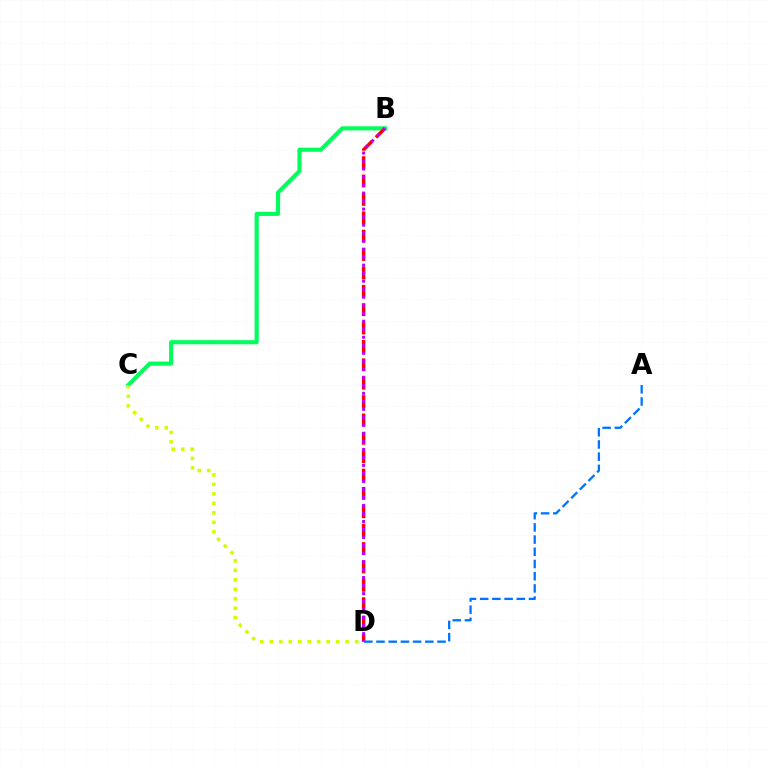{('B', 'C'): [{'color': '#00ff5c', 'line_style': 'solid', 'thickness': 2.96}], ('A', 'D'): [{'color': '#0074ff', 'line_style': 'dashed', 'thickness': 1.66}], ('B', 'D'): [{'color': '#ff0000', 'line_style': 'dashed', 'thickness': 2.5}, {'color': '#b900ff', 'line_style': 'dotted', 'thickness': 2.18}], ('C', 'D'): [{'color': '#d1ff00', 'line_style': 'dotted', 'thickness': 2.58}]}